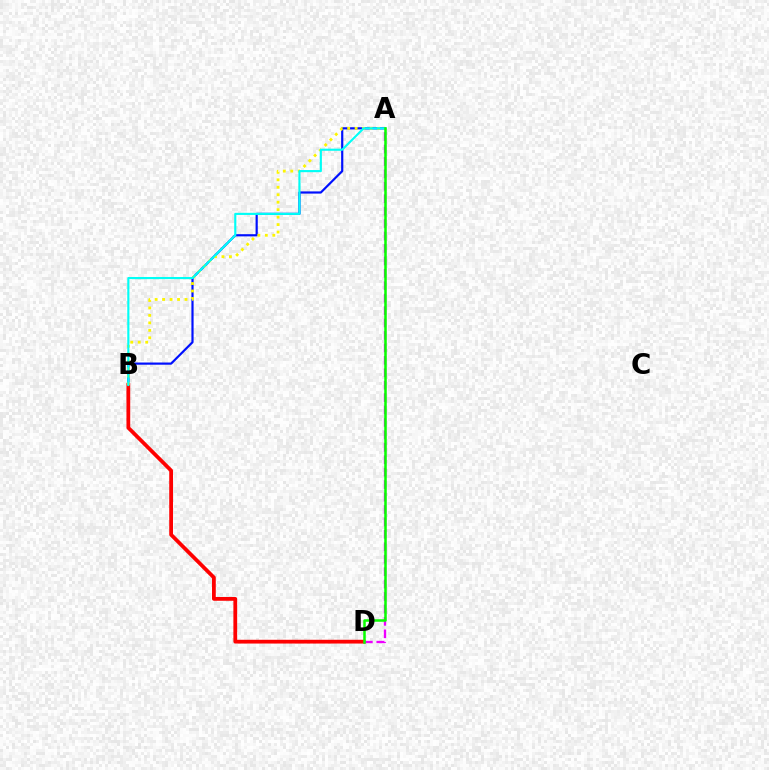{('A', 'B'): [{'color': '#0010ff', 'line_style': 'solid', 'thickness': 1.58}, {'color': '#fcf500', 'line_style': 'dotted', 'thickness': 2.03}, {'color': '#00fff6', 'line_style': 'solid', 'thickness': 1.54}], ('B', 'D'): [{'color': '#ff0000', 'line_style': 'solid', 'thickness': 2.72}], ('A', 'D'): [{'color': '#ee00ff', 'line_style': 'dashed', 'thickness': 1.69}, {'color': '#08ff00', 'line_style': 'solid', 'thickness': 1.82}]}